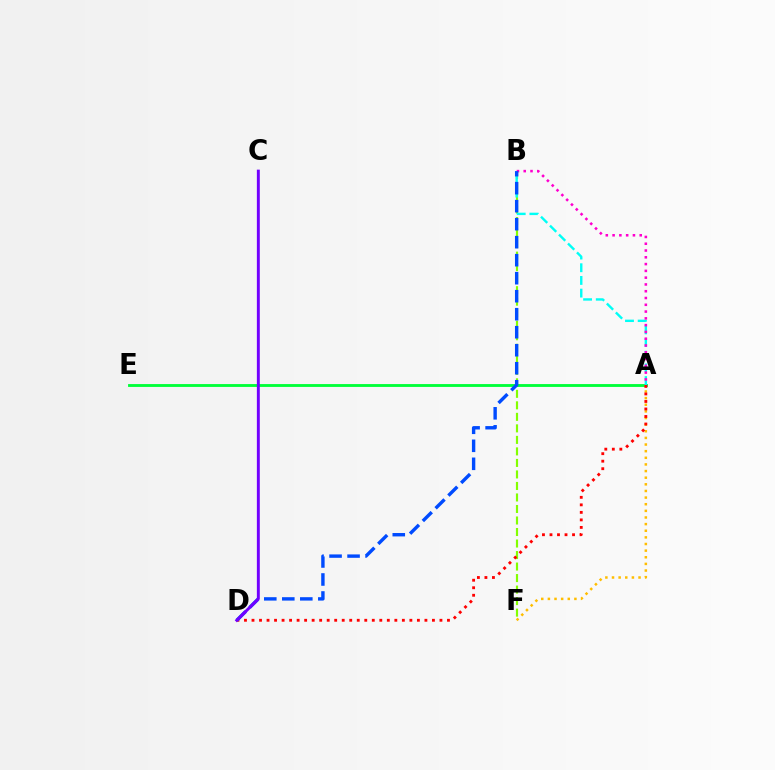{('B', 'F'): [{'color': '#84ff00', 'line_style': 'dashed', 'thickness': 1.56}], ('A', 'E'): [{'color': '#00ff39', 'line_style': 'solid', 'thickness': 2.05}], ('A', 'B'): [{'color': '#00fff6', 'line_style': 'dashed', 'thickness': 1.72}, {'color': '#ff00cf', 'line_style': 'dotted', 'thickness': 1.84}], ('A', 'F'): [{'color': '#ffbd00', 'line_style': 'dotted', 'thickness': 1.8}], ('A', 'D'): [{'color': '#ff0000', 'line_style': 'dotted', 'thickness': 2.04}], ('B', 'D'): [{'color': '#004bff', 'line_style': 'dashed', 'thickness': 2.45}], ('C', 'D'): [{'color': '#7200ff', 'line_style': 'solid', 'thickness': 2.11}]}